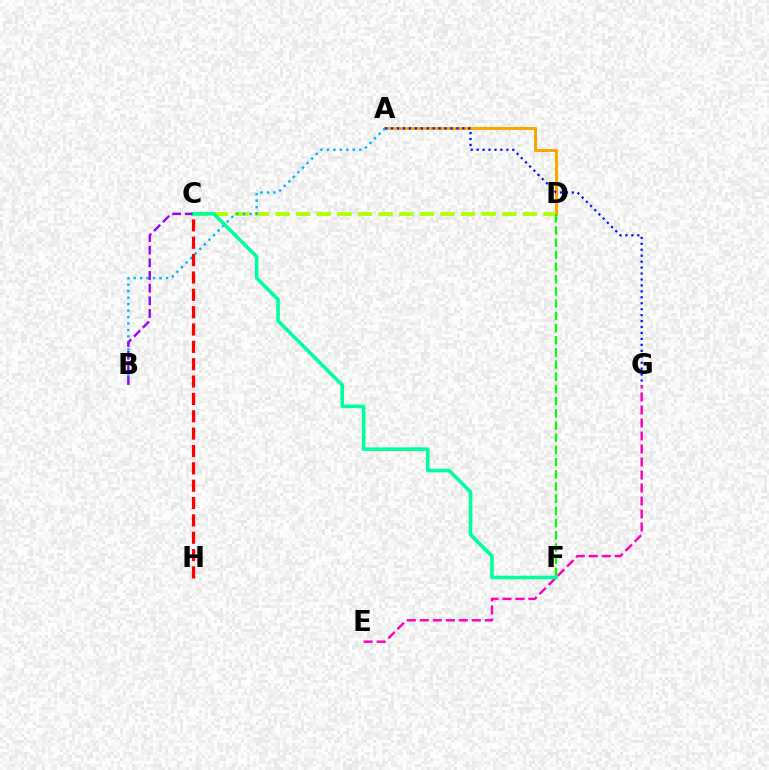{('E', 'G'): [{'color': '#ff00bd', 'line_style': 'dashed', 'thickness': 1.77}], ('A', 'D'): [{'color': '#ffa500', 'line_style': 'solid', 'thickness': 2.15}], ('C', 'D'): [{'color': '#b3ff00', 'line_style': 'dashed', 'thickness': 2.8}], ('A', 'G'): [{'color': '#0010ff', 'line_style': 'dotted', 'thickness': 1.61}], ('D', 'F'): [{'color': '#08ff00', 'line_style': 'dashed', 'thickness': 1.66}], ('A', 'B'): [{'color': '#00b5ff', 'line_style': 'dotted', 'thickness': 1.76}], ('C', 'H'): [{'color': '#ff0000', 'line_style': 'dashed', 'thickness': 2.36}], ('C', 'F'): [{'color': '#00ff9d', 'line_style': 'solid', 'thickness': 2.58}], ('B', 'C'): [{'color': '#9b00ff', 'line_style': 'dashed', 'thickness': 1.72}]}